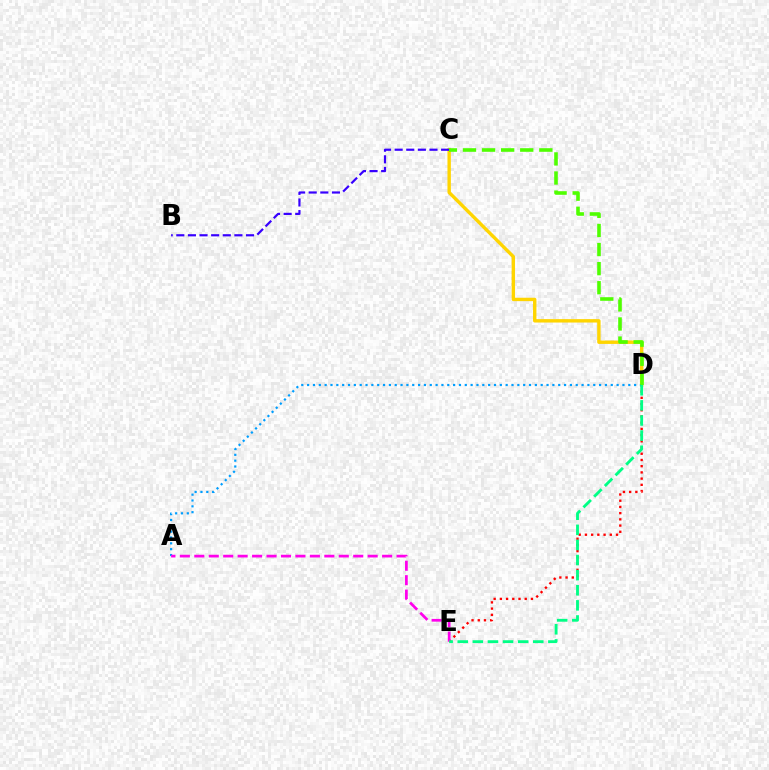{('D', 'E'): [{'color': '#ff0000', 'line_style': 'dotted', 'thickness': 1.69}, {'color': '#00ff86', 'line_style': 'dashed', 'thickness': 2.05}], ('C', 'D'): [{'color': '#ffd500', 'line_style': 'solid', 'thickness': 2.45}, {'color': '#4fff00', 'line_style': 'dashed', 'thickness': 2.59}], ('A', 'D'): [{'color': '#009eff', 'line_style': 'dotted', 'thickness': 1.59}], ('A', 'E'): [{'color': '#ff00ed', 'line_style': 'dashed', 'thickness': 1.96}], ('B', 'C'): [{'color': '#3700ff', 'line_style': 'dashed', 'thickness': 1.58}]}